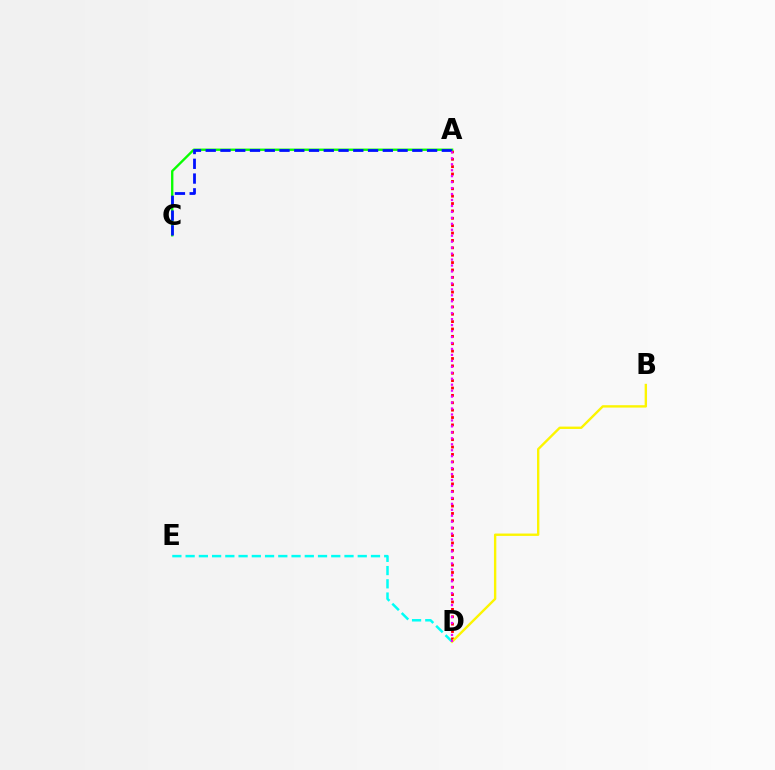{('D', 'E'): [{'color': '#00fff6', 'line_style': 'dashed', 'thickness': 1.8}], ('A', 'D'): [{'color': '#ff0000', 'line_style': 'dotted', 'thickness': 2.0}, {'color': '#ee00ff', 'line_style': 'dotted', 'thickness': 1.62}], ('A', 'C'): [{'color': '#08ff00', 'line_style': 'solid', 'thickness': 1.7}, {'color': '#0010ff', 'line_style': 'dashed', 'thickness': 2.0}], ('B', 'D'): [{'color': '#fcf500', 'line_style': 'solid', 'thickness': 1.71}]}